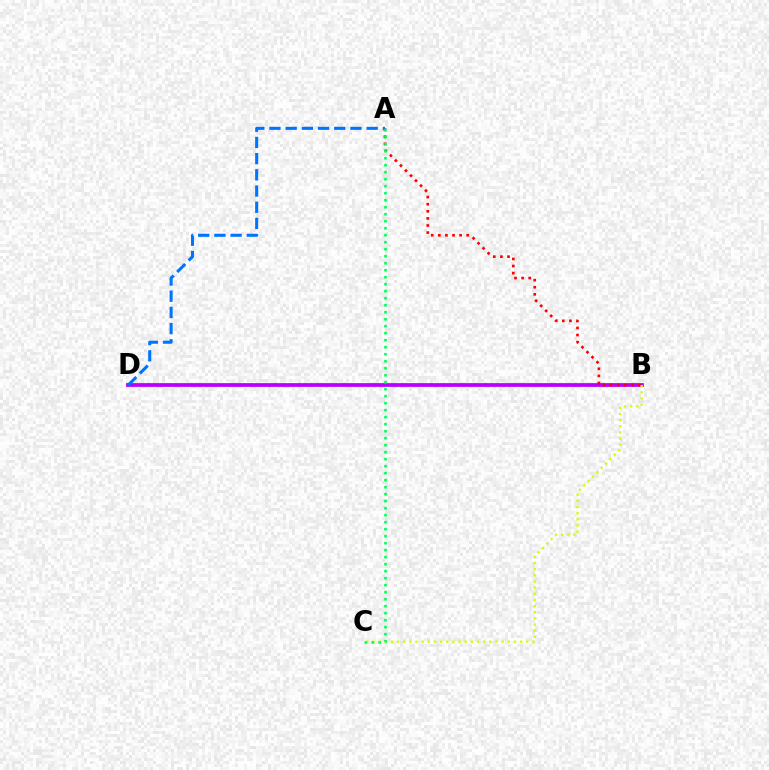{('B', 'D'): [{'color': '#b900ff', 'line_style': 'solid', 'thickness': 2.69}], ('A', 'B'): [{'color': '#ff0000', 'line_style': 'dotted', 'thickness': 1.93}], ('B', 'C'): [{'color': '#d1ff00', 'line_style': 'dotted', 'thickness': 1.67}], ('A', 'D'): [{'color': '#0074ff', 'line_style': 'dashed', 'thickness': 2.2}], ('A', 'C'): [{'color': '#00ff5c', 'line_style': 'dotted', 'thickness': 1.9}]}